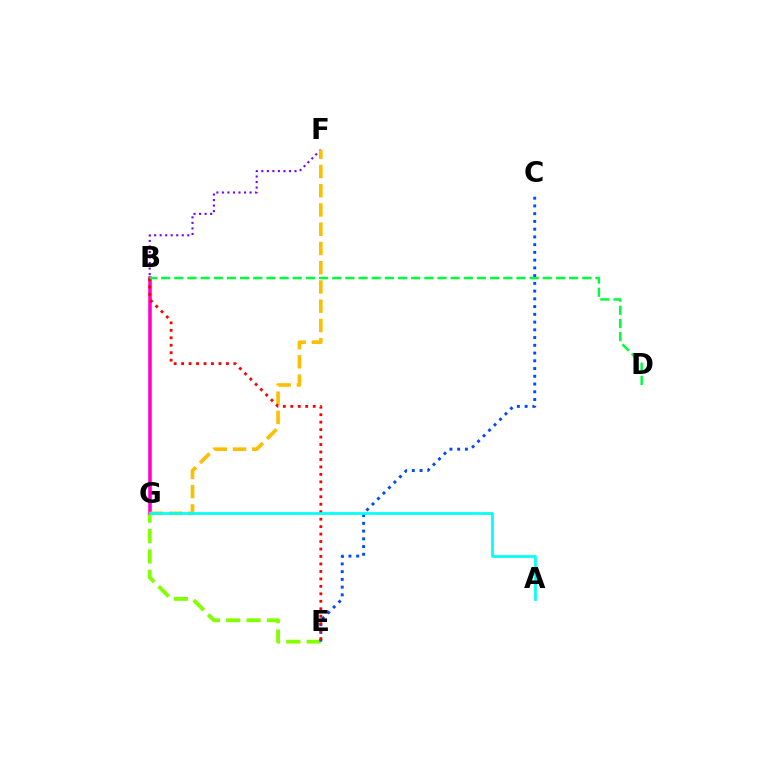{('E', 'G'): [{'color': '#84ff00', 'line_style': 'dashed', 'thickness': 2.77}], ('C', 'E'): [{'color': '#004bff', 'line_style': 'dotted', 'thickness': 2.1}], ('B', 'G'): [{'color': '#ff00cf', 'line_style': 'solid', 'thickness': 2.55}], ('B', 'F'): [{'color': '#7200ff', 'line_style': 'dotted', 'thickness': 1.5}], ('F', 'G'): [{'color': '#ffbd00', 'line_style': 'dashed', 'thickness': 2.61}], ('B', 'E'): [{'color': '#ff0000', 'line_style': 'dotted', 'thickness': 2.03}], ('B', 'D'): [{'color': '#00ff39', 'line_style': 'dashed', 'thickness': 1.79}], ('A', 'G'): [{'color': '#00fff6', 'line_style': 'solid', 'thickness': 1.96}]}